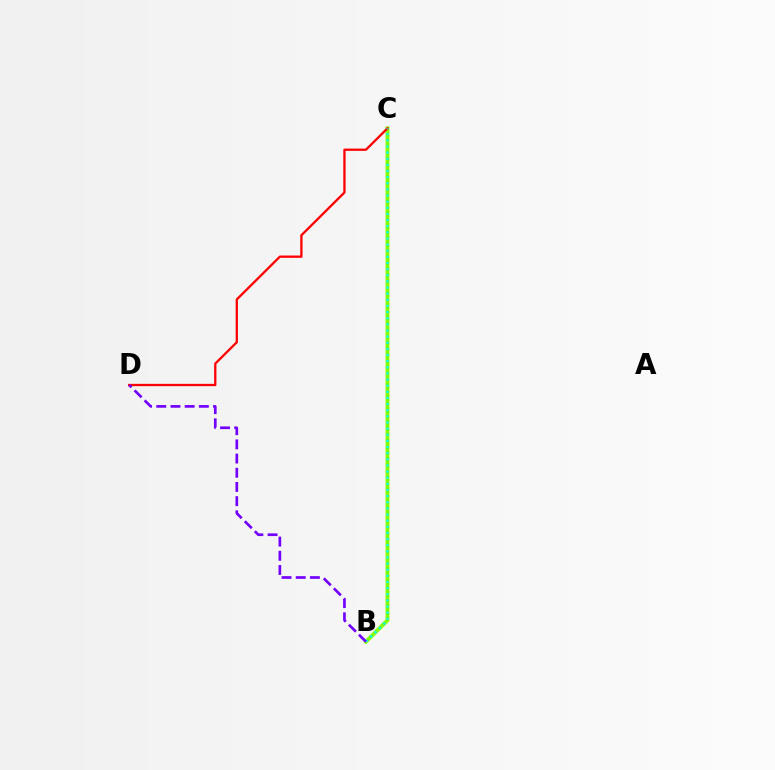{('B', 'C'): [{'color': '#84ff00', 'line_style': 'solid', 'thickness': 2.82}, {'color': '#00fff6', 'line_style': 'dotted', 'thickness': 1.67}], ('C', 'D'): [{'color': '#ff0000', 'line_style': 'solid', 'thickness': 1.66}], ('B', 'D'): [{'color': '#7200ff', 'line_style': 'dashed', 'thickness': 1.93}]}